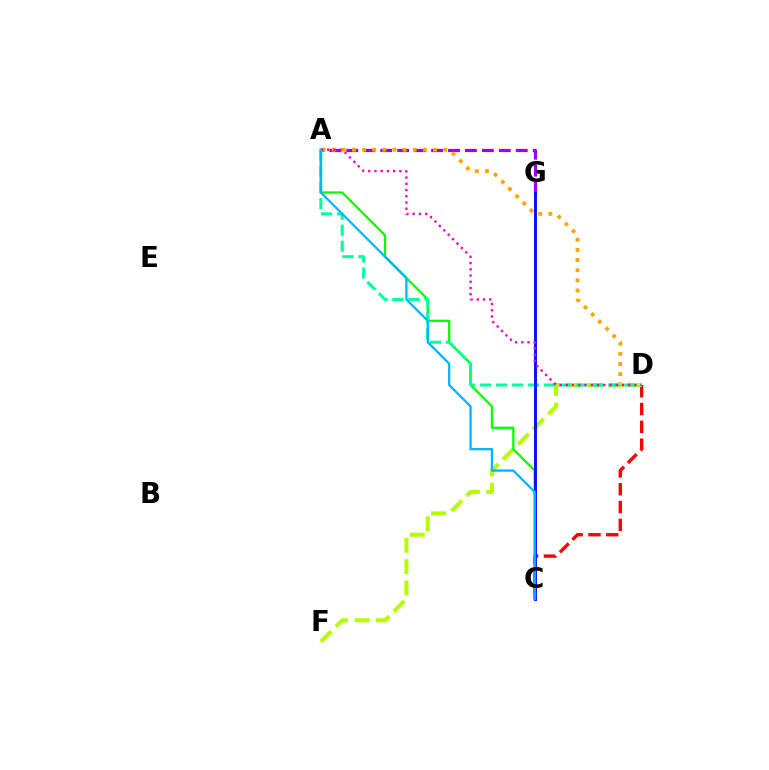{('A', 'G'): [{'color': '#9b00ff', 'line_style': 'dashed', 'thickness': 2.3}], ('C', 'D'): [{'color': '#ff0000', 'line_style': 'dashed', 'thickness': 2.42}], ('A', 'D'): [{'color': '#ffa500', 'line_style': 'dotted', 'thickness': 2.75}, {'color': '#00ff9d', 'line_style': 'dashed', 'thickness': 2.18}, {'color': '#ff00bd', 'line_style': 'dotted', 'thickness': 1.69}], ('D', 'F'): [{'color': '#b3ff00', 'line_style': 'dashed', 'thickness': 2.9}], ('A', 'C'): [{'color': '#08ff00', 'line_style': 'solid', 'thickness': 1.65}, {'color': '#00b5ff', 'line_style': 'solid', 'thickness': 1.64}], ('C', 'G'): [{'color': '#0010ff', 'line_style': 'solid', 'thickness': 2.11}]}